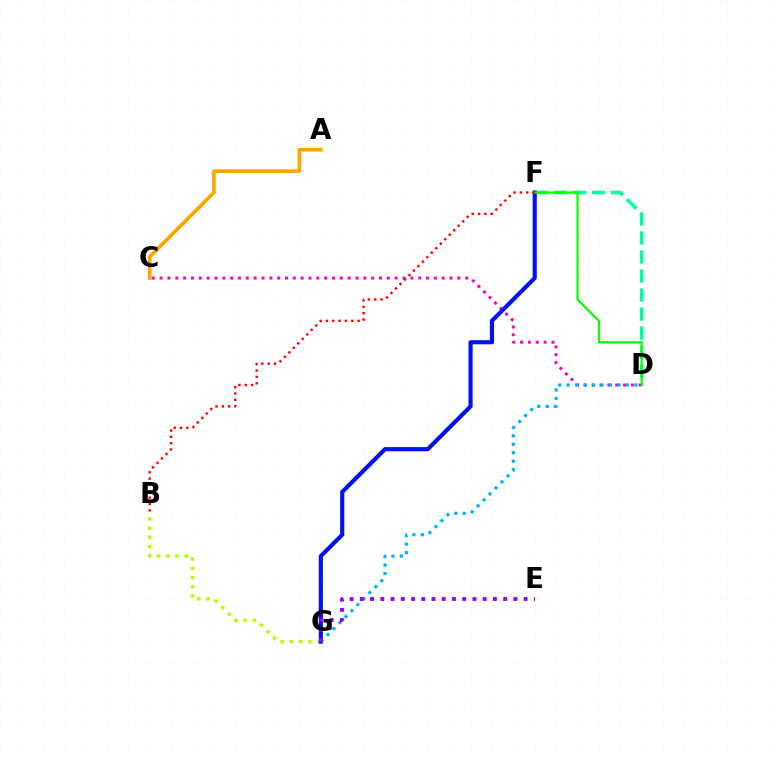{('B', 'G'): [{'color': '#b3ff00', 'line_style': 'dotted', 'thickness': 2.5}], ('A', 'C'): [{'color': '#ffa500', 'line_style': 'solid', 'thickness': 2.64}], ('D', 'F'): [{'color': '#00ff9d', 'line_style': 'dashed', 'thickness': 2.59}, {'color': '#08ff00', 'line_style': 'solid', 'thickness': 1.55}], ('C', 'D'): [{'color': '#ff00bd', 'line_style': 'dotted', 'thickness': 2.13}], ('F', 'G'): [{'color': '#0010ff', 'line_style': 'solid', 'thickness': 2.98}], ('D', 'G'): [{'color': '#00b5ff', 'line_style': 'dotted', 'thickness': 2.3}], ('B', 'F'): [{'color': '#ff0000', 'line_style': 'dotted', 'thickness': 1.72}], ('E', 'G'): [{'color': '#9b00ff', 'line_style': 'dotted', 'thickness': 2.78}]}